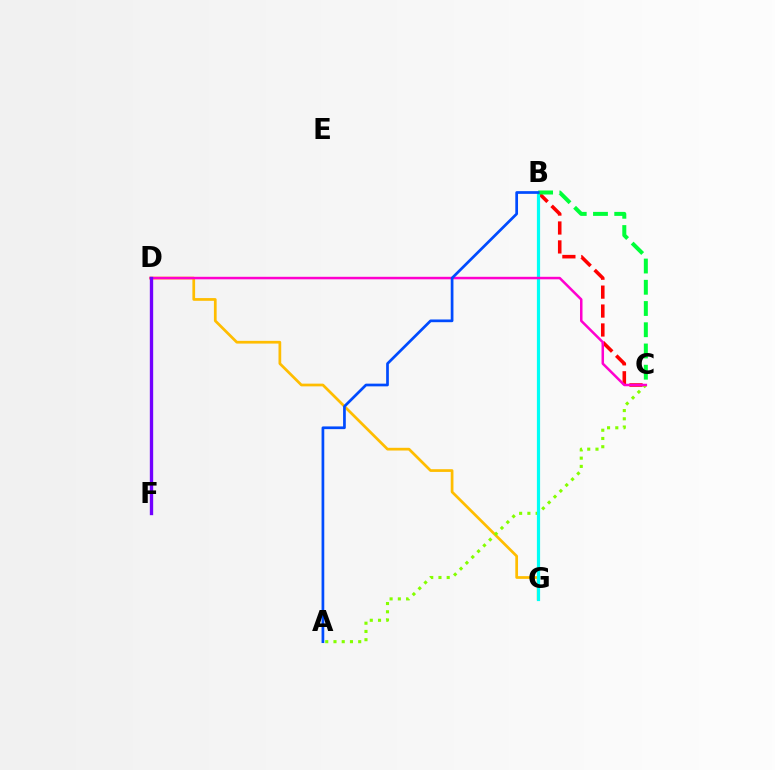{('D', 'G'): [{'color': '#ffbd00', 'line_style': 'solid', 'thickness': 1.96}], ('B', 'C'): [{'color': '#ff0000', 'line_style': 'dashed', 'thickness': 2.57}, {'color': '#00ff39', 'line_style': 'dashed', 'thickness': 2.88}], ('A', 'C'): [{'color': '#84ff00', 'line_style': 'dotted', 'thickness': 2.24}], ('B', 'G'): [{'color': '#00fff6', 'line_style': 'solid', 'thickness': 2.3}], ('C', 'D'): [{'color': '#ff00cf', 'line_style': 'solid', 'thickness': 1.81}], ('A', 'B'): [{'color': '#004bff', 'line_style': 'solid', 'thickness': 1.95}], ('D', 'F'): [{'color': '#7200ff', 'line_style': 'solid', 'thickness': 2.41}]}